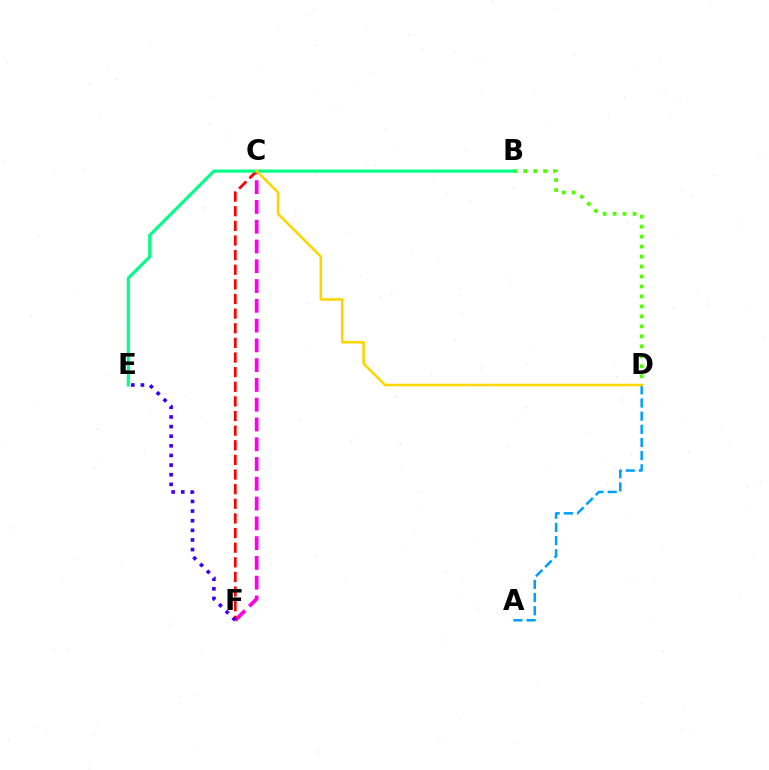{('A', 'D'): [{'color': '#009eff', 'line_style': 'dashed', 'thickness': 1.79}], ('C', 'F'): [{'color': '#ff00ed', 'line_style': 'dashed', 'thickness': 2.69}, {'color': '#ff0000', 'line_style': 'dashed', 'thickness': 1.99}], ('B', 'D'): [{'color': '#4fff00', 'line_style': 'dotted', 'thickness': 2.71}], ('B', 'E'): [{'color': '#00ff86', 'line_style': 'solid', 'thickness': 2.25}], ('C', 'D'): [{'color': '#ffd500', 'line_style': 'solid', 'thickness': 1.85}], ('E', 'F'): [{'color': '#3700ff', 'line_style': 'dotted', 'thickness': 2.61}]}